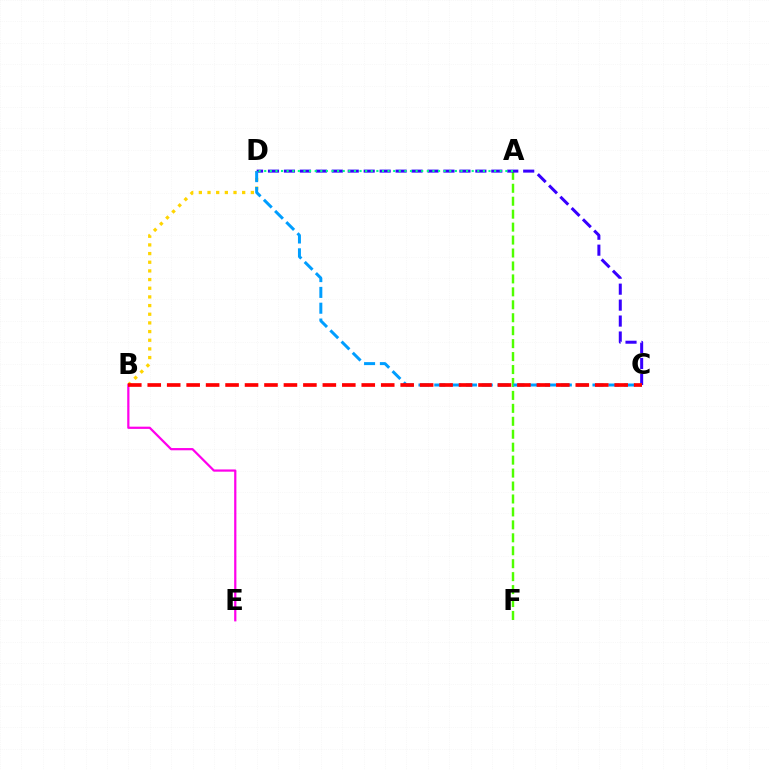{('B', 'D'): [{'color': '#ffd500', 'line_style': 'dotted', 'thickness': 2.35}], ('A', 'F'): [{'color': '#4fff00', 'line_style': 'dashed', 'thickness': 1.76}], ('C', 'D'): [{'color': '#3700ff', 'line_style': 'dashed', 'thickness': 2.17}, {'color': '#009eff', 'line_style': 'dashed', 'thickness': 2.15}], ('B', 'E'): [{'color': '#ff00ed', 'line_style': 'solid', 'thickness': 1.61}], ('A', 'D'): [{'color': '#00ff86', 'line_style': 'dotted', 'thickness': 1.52}], ('B', 'C'): [{'color': '#ff0000', 'line_style': 'dashed', 'thickness': 2.64}]}